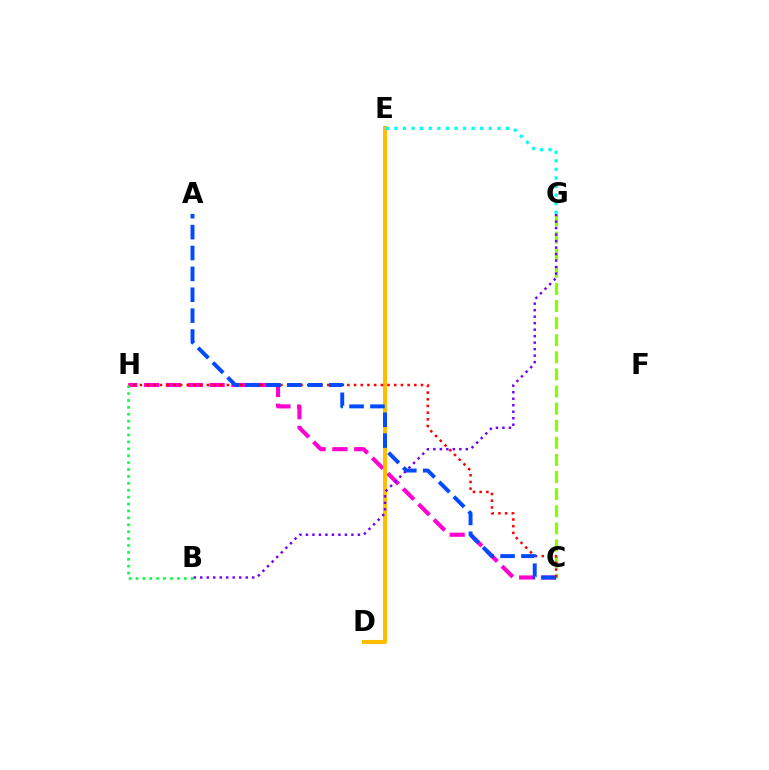{('C', 'H'): [{'color': '#ff00cf', 'line_style': 'dashed', 'thickness': 2.96}, {'color': '#ff0000', 'line_style': 'dotted', 'thickness': 1.82}], ('C', 'G'): [{'color': '#84ff00', 'line_style': 'dashed', 'thickness': 2.32}], ('D', 'E'): [{'color': '#ffbd00', 'line_style': 'solid', 'thickness': 2.93}], ('B', 'G'): [{'color': '#7200ff', 'line_style': 'dotted', 'thickness': 1.76}], ('A', 'C'): [{'color': '#004bff', 'line_style': 'dashed', 'thickness': 2.84}], ('E', 'G'): [{'color': '#00fff6', 'line_style': 'dotted', 'thickness': 2.33}], ('B', 'H'): [{'color': '#00ff39', 'line_style': 'dotted', 'thickness': 1.88}]}